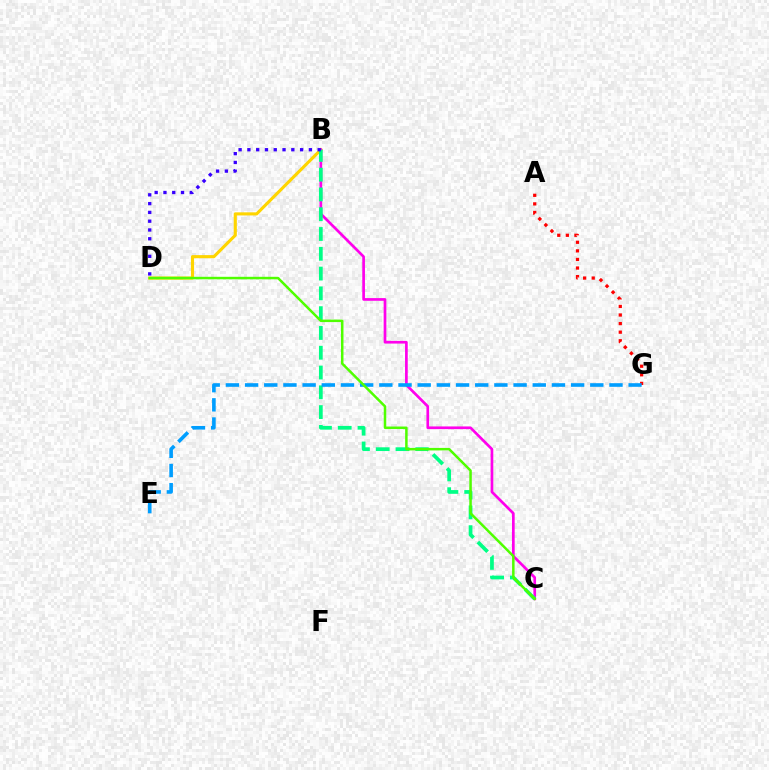{('B', 'D'): [{'color': '#ffd500', 'line_style': 'solid', 'thickness': 2.24}, {'color': '#3700ff', 'line_style': 'dotted', 'thickness': 2.39}], ('B', 'C'): [{'color': '#ff00ed', 'line_style': 'solid', 'thickness': 1.94}, {'color': '#00ff86', 'line_style': 'dashed', 'thickness': 2.69}], ('A', 'G'): [{'color': '#ff0000', 'line_style': 'dotted', 'thickness': 2.33}], ('E', 'G'): [{'color': '#009eff', 'line_style': 'dashed', 'thickness': 2.61}], ('C', 'D'): [{'color': '#4fff00', 'line_style': 'solid', 'thickness': 1.8}]}